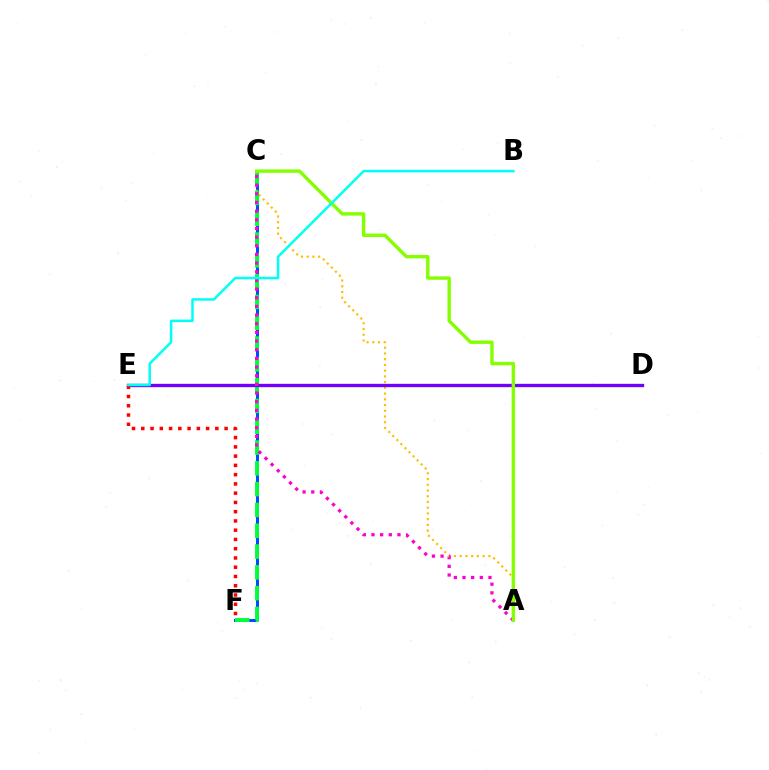{('C', 'F'): [{'color': '#004bff', 'line_style': 'solid', 'thickness': 2.14}, {'color': '#00ff39', 'line_style': 'dashed', 'thickness': 2.83}], ('A', 'C'): [{'color': '#ffbd00', 'line_style': 'dotted', 'thickness': 1.56}, {'color': '#ff00cf', 'line_style': 'dotted', 'thickness': 2.35}, {'color': '#84ff00', 'line_style': 'solid', 'thickness': 2.44}], ('D', 'E'): [{'color': '#7200ff', 'line_style': 'solid', 'thickness': 2.41}], ('E', 'F'): [{'color': '#ff0000', 'line_style': 'dotted', 'thickness': 2.52}], ('B', 'E'): [{'color': '#00fff6', 'line_style': 'solid', 'thickness': 1.8}]}